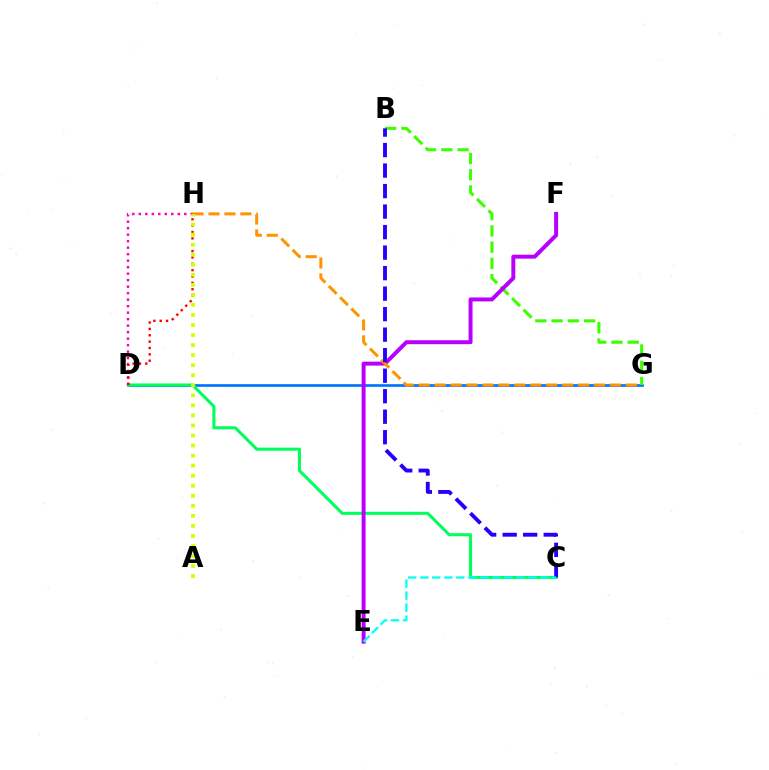{('D', 'G'): [{'color': '#0074ff', 'line_style': 'solid', 'thickness': 1.93}], ('B', 'G'): [{'color': '#3dff00', 'line_style': 'dashed', 'thickness': 2.21}], ('C', 'D'): [{'color': '#00ff5c', 'line_style': 'solid', 'thickness': 2.2}], ('D', 'H'): [{'color': '#ff00ac', 'line_style': 'dotted', 'thickness': 1.77}, {'color': '#ff0000', 'line_style': 'dotted', 'thickness': 1.73}], ('E', 'F'): [{'color': '#b900ff', 'line_style': 'solid', 'thickness': 2.85}], ('G', 'H'): [{'color': '#ff9400', 'line_style': 'dashed', 'thickness': 2.16}], ('B', 'C'): [{'color': '#2500ff', 'line_style': 'dashed', 'thickness': 2.79}], ('C', 'E'): [{'color': '#00fff6', 'line_style': 'dashed', 'thickness': 1.63}], ('A', 'H'): [{'color': '#d1ff00', 'line_style': 'dotted', 'thickness': 2.73}]}